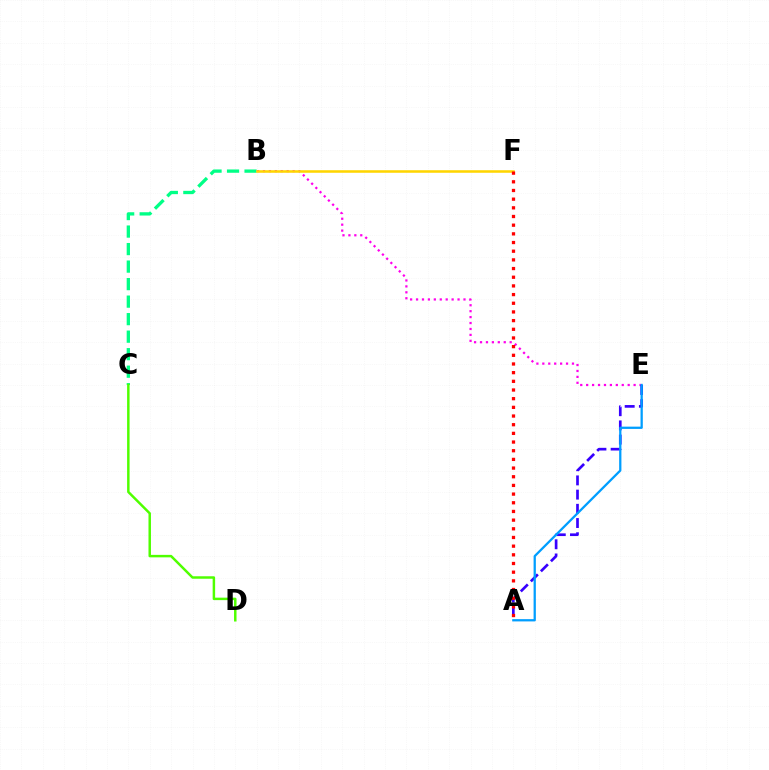{('B', 'C'): [{'color': '#00ff86', 'line_style': 'dashed', 'thickness': 2.38}], ('B', 'E'): [{'color': '#ff00ed', 'line_style': 'dotted', 'thickness': 1.61}], ('A', 'E'): [{'color': '#3700ff', 'line_style': 'dashed', 'thickness': 1.93}, {'color': '#009eff', 'line_style': 'solid', 'thickness': 1.63}], ('B', 'F'): [{'color': '#ffd500', 'line_style': 'solid', 'thickness': 1.83}], ('C', 'D'): [{'color': '#4fff00', 'line_style': 'solid', 'thickness': 1.78}], ('A', 'F'): [{'color': '#ff0000', 'line_style': 'dotted', 'thickness': 2.36}]}